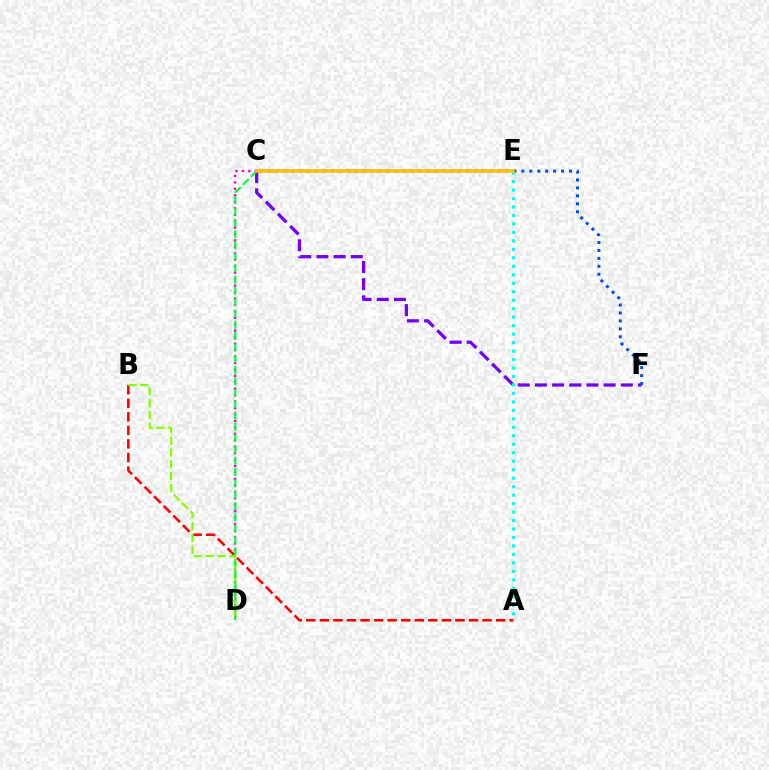{('C', 'D'): [{'color': '#ff00cf', 'line_style': 'dotted', 'thickness': 1.75}, {'color': '#00ff39', 'line_style': 'dashed', 'thickness': 1.54}], ('C', 'F'): [{'color': '#7200ff', 'line_style': 'dashed', 'thickness': 2.33}, {'color': '#004bff', 'line_style': 'dotted', 'thickness': 2.16}], ('A', 'B'): [{'color': '#ff0000', 'line_style': 'dashed', 'thickness': 1.84}], ('B', 'D'): [{'color': '#84ff00', 'line_style': 'dashed', 'thickness': 1.6}], ('A', 'E'): [{'color': '#00fff6', 'line_style': 'dotted', 'thickness': 2.3}], ('C', 'E'): [{'color': '#ffbd00', 'line_style': 'solid', 'thickness': 2.55}]}